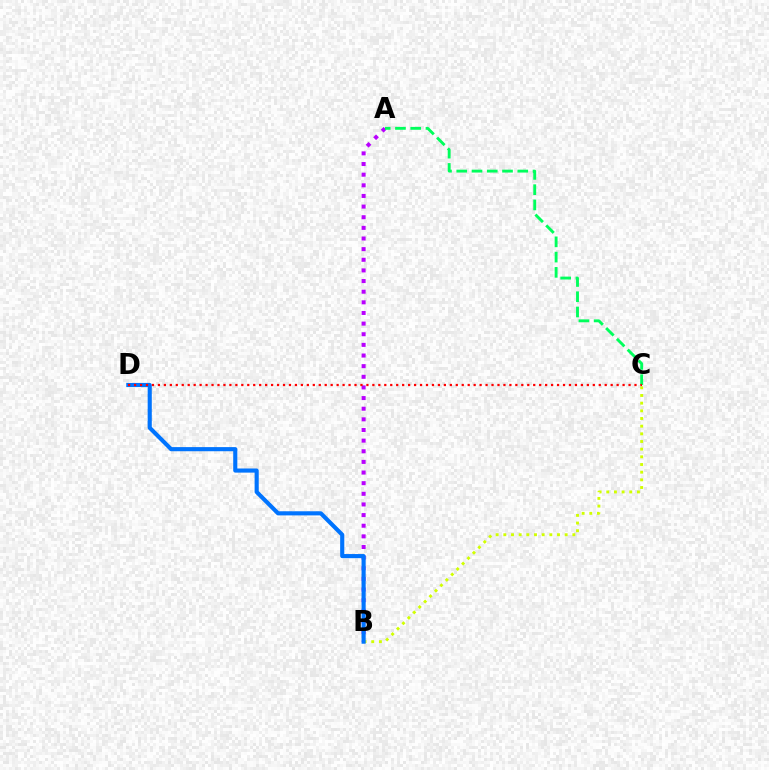{('A', 'B'): [{'color': '#b900ff', 'line_style': 'dotted', 'thickness': 2.89}], ('B', 'C'): [{'color': '#d1ff00', 'line_style': 'dotted', 'thickness': 2.08}], ('A', 'C'): [{'color': '#00ff5c', 'line_style': 'dashed', 'thickness': 2.07}], ('B', 'D'): [{'color': '#0074ff', 'line_style': 'solid', 'thickness': 2.97}], ('C', 'D'): [{'color': '#ff0000', 'line_style': 'dotted', 'thickness': 1.62}]}